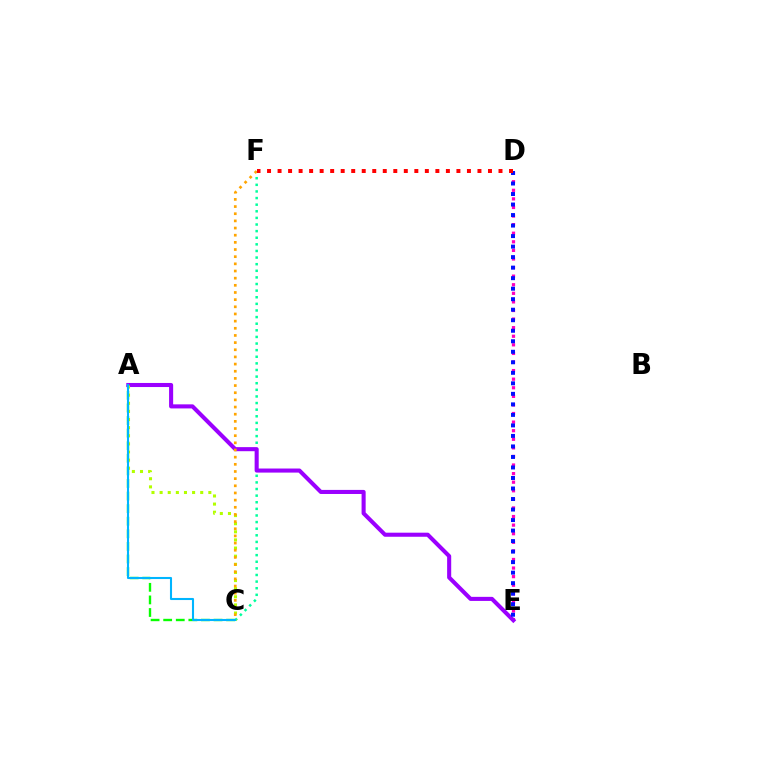{('D', 'E'): [{'color': '#ff00bd', 'line_style': 'dotted', 'thickness': 2.33}, {'color': '#0010ff', 'line_style': 'dotted', 'thickness': 2.86}], ('C', 'F'): [{'color': '#00ff9d', 'line_style': 'dotted', 'thickness': 1.8}, {'color': '#ffa500', 'line_style': 'dotted', 'thickness': 1.95}], ('A', 'C'): [{'color': '#08ff00', 'line_style': 'dashed', 'thickness': 1.71}, {'color': '#b3ff00', 'line_style': 'dotted', 'thickness': 2.21}, {'color': '#00b5ff', 'line_style': 'solid', 'thickness': 1.5}], ('A', 'E'): [{'color': '#9b00ff', 'line_style': 'solid', 'thickness': 2.93}], ('D', 'F'): [{'color': '#ff0000', 'line_style': 'dotted', 'thickness': 2.86}]}